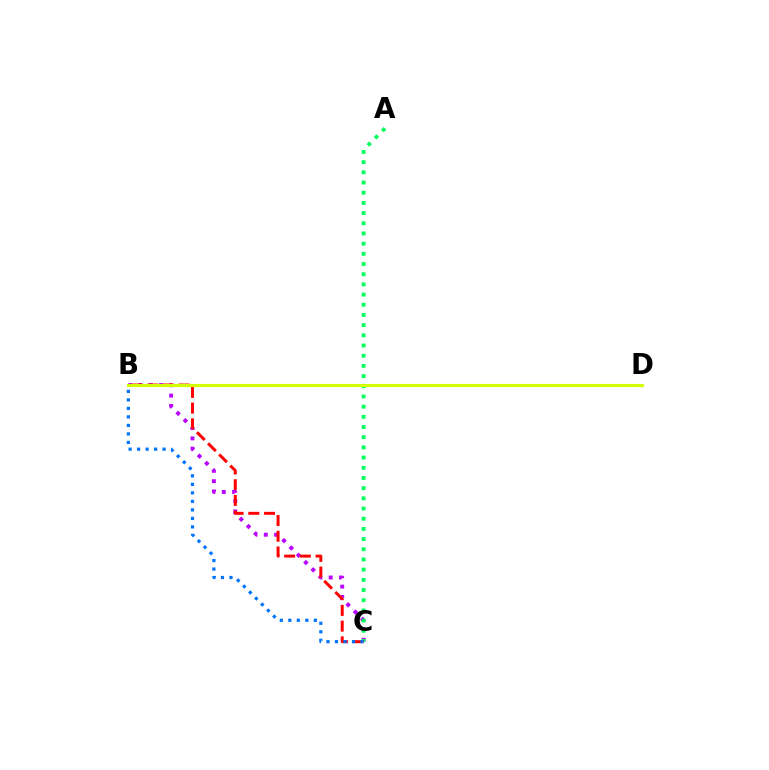{('B', 'C'): [{'color': '#b900ff', 'line_style': 'dotted', 'thickness': 2.81}, {'color': '#ff0000', 'line_style': 'dashed', 'thickness': 2.14}, {'color': '#0074ff', 'line_style': 'dotted', 'thickness': 2.31}], ('A', 'C'): [{'color': '#00ff5c', 'line_style': 'dotted', 'thickness': 2.77}], ('B', 'D'): [{'color': '#d1ff00', 'line_style': 'solid', 'thickness': 2.27}]}